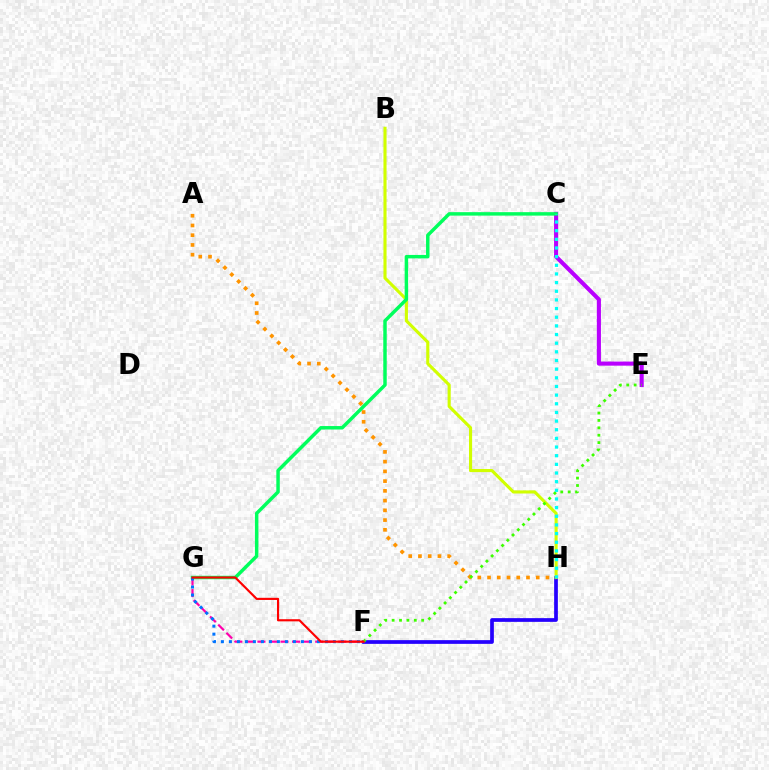{('F', 'H'): [{'color': '#2500ff', 'line_style': 'solid', 'thickness': 2.67}], ('C', 'E'): [{'color': '#b900ff', 'line_style': 'solid', 'thickness': 2.95}], ('B', 'H'): [{'color': '#d1ff00', 'line_style': 'solid', 'thickness': 2.24}], ('A', 'H'): [{'color': '#ff9400', 'line_style': 'dotted', 'thickness': 2.65}], ('F', 'G'): [{'color': '#ff00ac', 'line_style': 'dashed', 'thickness': 1.57}, {'color': '#0074ff', 'line_style': 'dotted', 'thickness': 2.17}, {'color': '#ff0000', 'line_style': 'solid', 'thickness': 1.55}], ('C', 'G'): [{'color': '#00ff5c', 'line_style': 'solid', 'thickness': 2.49}], ('E', 'F'): [{'color': '#3dff00', 'line_style': 'dotted', 'thickness': 2.01}], ('C', 'H'): [{'color': '#00fff6', 'line_style': 'dotted', 'thickness': 2.35}]}